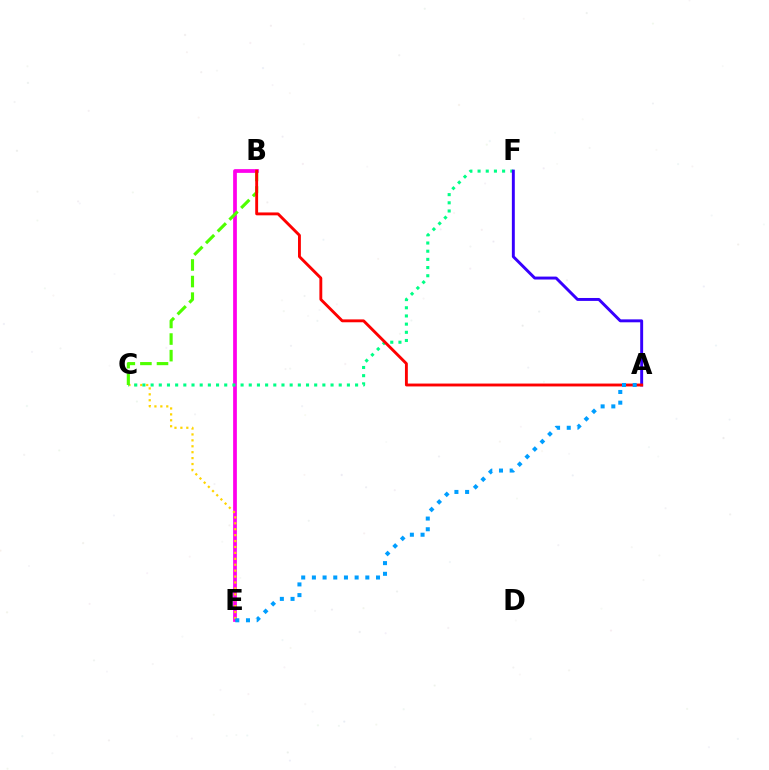{('B', 'E'): [{'color': '#ff00ed', 'line_style': 'solid', 'thickness': 2.69}], ('C', 'E'): [{'color': '#ffd500', 'line_style': 'dotted', 'thickness': 1.61}], ('C', 'F'): [{'color': '#00ff86', 'line_style': 'dotted', 'thickness': 2.22}], ('B', 'C'): [{'color': '#4fff00', 'line_style': 'dashed', 'thickness': 2.25}], ('A', 'F'): [{'color': '#3700ff', 'line_style': 'solid', 'thickness': 2.11}], ('A', 'B'): [{'color': '#ff0000', 'line_style': 'solid', 'thickness': 2.07}], ('A', 'E'): [{'color': '#009eff', 'line_style': 'dotted', 'thickness': 2.9}]}